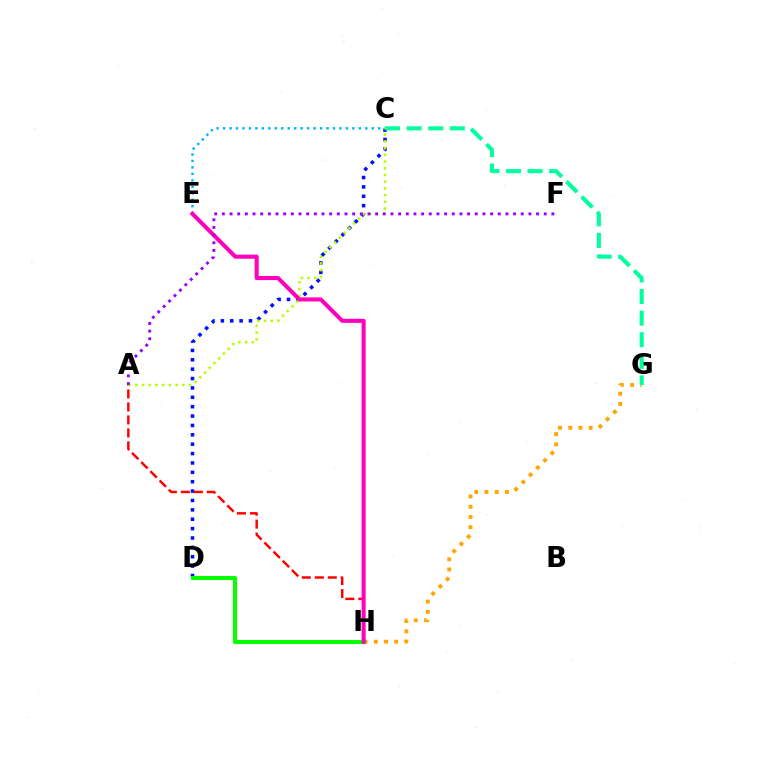{('C', 'D'): [{'color': '#0010ff', 'line_style': 'dotted', 'thickness': 2.55}], ('A', 'H'): [{'color': '#ff0000', 'line_style': 'dashed', 'thickness': 1.77}], ('G', 'H'): [{'color': '#ffa500', 'line_style': 'dotted', 'thickness': 2.78}], ('C', 'G'): [{'color': '#00ff9d', 'line_style': 'dashed', 'thickness': 2.93}], ('C', 'E'): [{'color': '#00b5ff', 'line_style': 'dotted', 'thickness': 1.76}], ('A', 'C'): [{'color': '#b3ff00', 'line_style': 'dotted', 'thickness': 1.82}], ('D', 'H'): [{'color': '#08ff00', 'line_style': 'solid', 'thickness': 2.93}], ('E', 'H'): [{'color': '#ff00bd', 'line_style': 'solid', 'thickness': 2.93}], ('A', 'F'): [{'color': '#9b00ff', 'line_style': 'dotted', 'thickness': 2.08}]}